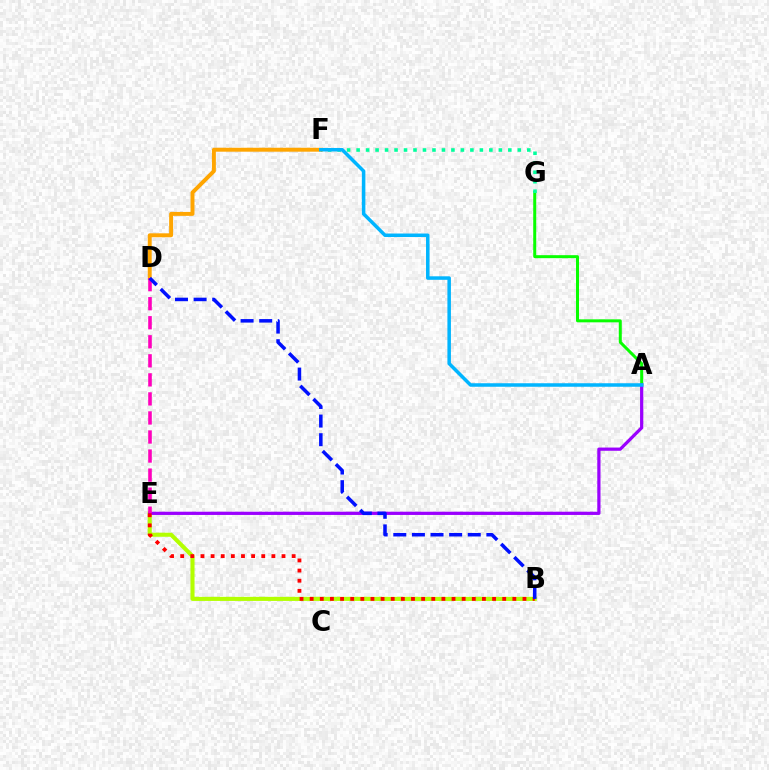{('A', 'G'): [{'color': '#08ff00', 'line_style': 'solid', 'thickness': 2.15}], ('B', 'E'): [{'color': '#b3ff00', 'line_style': 'solid', 'thickness': 2.94}, {'color': '#ff0000', 'line_style': 'dotted', 'thickness': 2.75}], ('F', 'G'): [{'color': '#00ff9d', 'line_style': 'dotted', 'thickness': 2.58}], ('A', 'E'): [{'color': '#9b00ff', 'line_style': 'solid', 'thickness': 2.32}], ('D', 'F'): [{'color': '#ffa500', 'line_style': 'solid', 'thickness': 2.83}], ('A', 'F'): [{'color': '#00b5ff', 'line_style': 'solid', 'thickness': 2.53}], ('D', 'E'): [{'color': '#ff00bd', 'line_style': 'dashed', 'thickness': 2.59}], ('B', 'D'): [{'color': '#0010ff', 'line_style': 'dashed', 'thickness': 2.53}]}